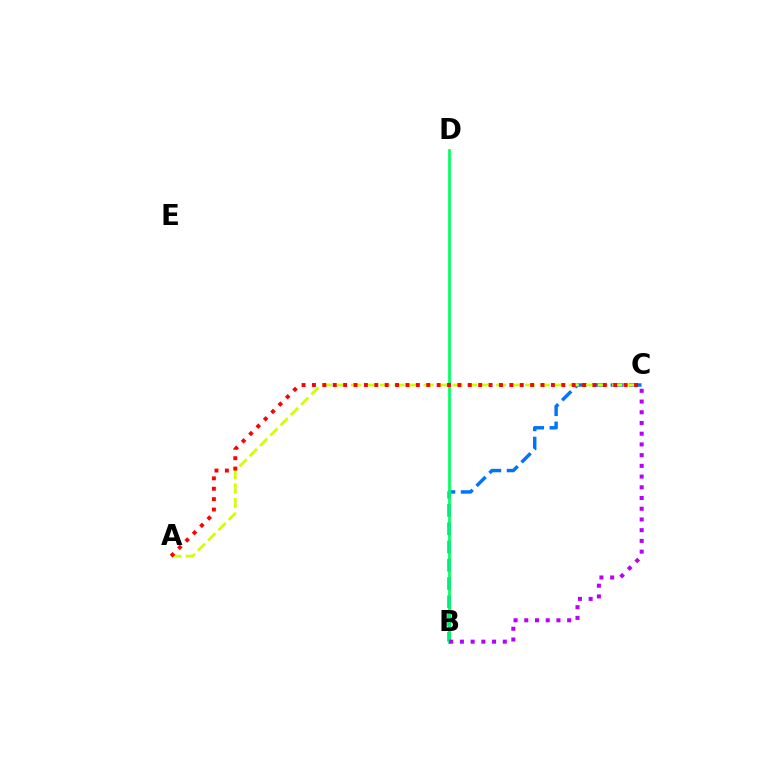{('B', 'C'): [{'color': '#0074ff', 'line_style': 'dashed', 'thickness': 2.48}, {'color': '#b900ff', 'line_style': 'dotted', 'thickness': 2.91}], ('A', 'C'): [{'color': '#d1ff00', 'line_style': 'dashed', 'thickness': 1.97}, {'color': '#ff0000', 'line_style': 'dotted', 'thickness': 2.82}], ('B', 'D'): [{'color': '#00ff5c', 'line_style': 'solid', 'thickness': 1.95}]}